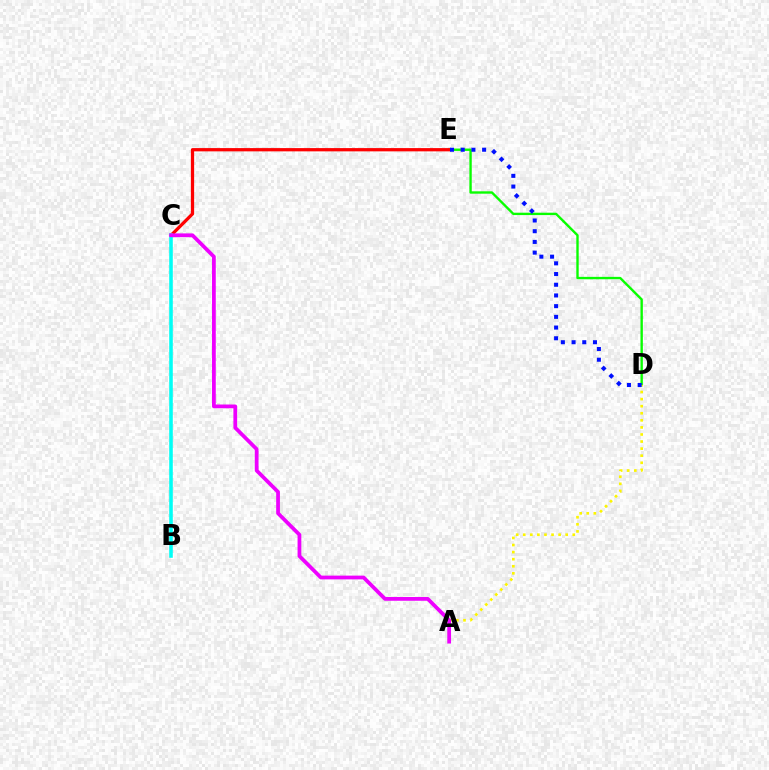{('D', 'E'): [{'color': '#08ff00', 'line_style': 'solid', 'thickness': 1.71}, {'color': '#0010ff', 'line_style': 'dotted', 'thickness': 2.91}], ('C', 'E'): [{'color': '#ff0000', 'line_style': 'solid', 'thickness': 2.35}], ('A', 'D'): [{'color': '#fcf500', 'line_style': 'dotted', 'thickness': 1.92}], ('B', 'C'): [{'color': '#00fff6', 'line_style': 'solid', 'thickness': 2.57}], ('A', 'C'): [{'color': '#ee00ff', 'line_style': 'solid', 'thickness': 2.7}]}